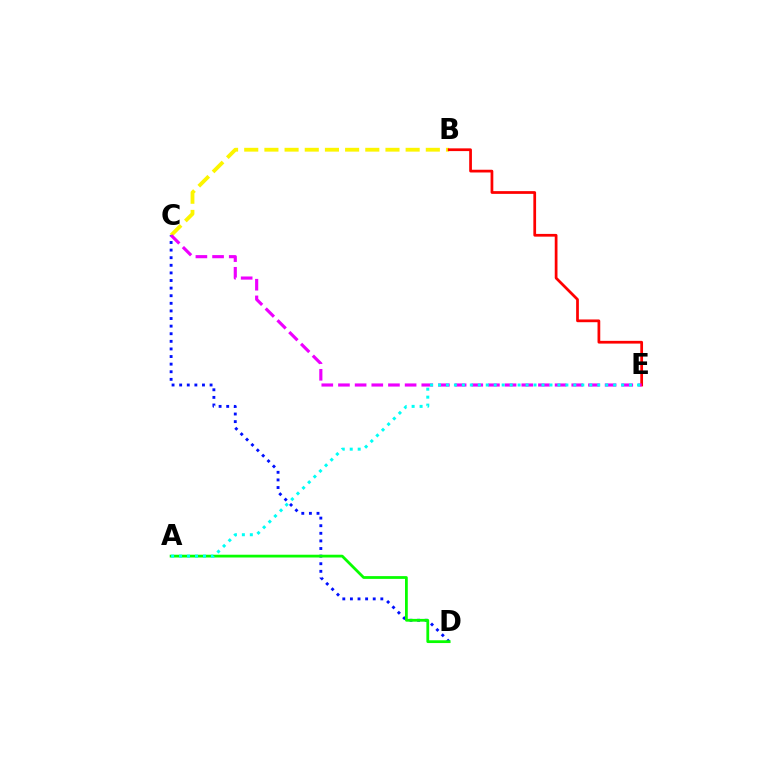{('B', 'C'): [{'color': '#fcf500', 'line_style': 'dashed', 'thickness': 2.74}], ('C', 'D'): [{'color': '#0010ff', 'line_style': 'dotted', 'thickness': 2.07}], ('B', 'E'): [{'color': '#ff0000', 'line_style': 'solid', 'thickness': 1.97}], ('C', 'E'): [{'color': '#ee00ff', 'line_style': 'dashed', 'thickness': 2.26}], ('A', 'D'): [{'color': '#08ff00', 'line_style': 'solid', 'thickness': 2.0}], ('A', 'E'): [{'color': '#00fff6', 'line_style': 'dotted', 'thickness': 2.16}]}